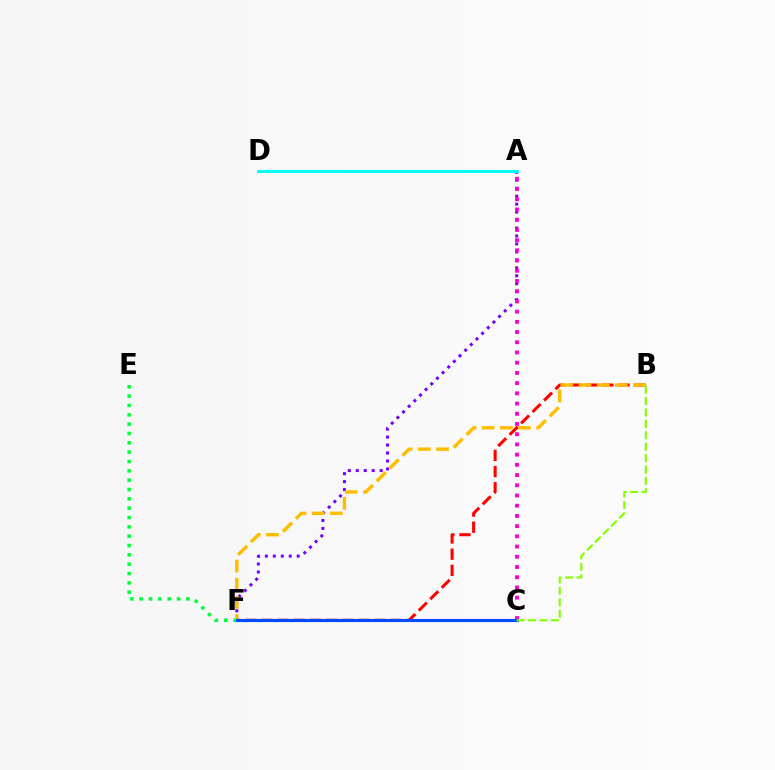{('A', 'F'): [{'color': '#7200ff', 'line_style': 'dotted', 'thickness': 2.16}], ('B', 'F'): [{'color': '#ff0000', 'line_style': 'dashed', 'thickness': 2.19}, {'color': '#ffbd00', 'line_style': 'dashed', 'thickness': 2.47}], ('A', 'D'): [{'color': '#00fff6', 'line_style': 'solid', 'thickness': 2.16}], ('A', 'C'): [{'color': '#ff00cf', 'line_style': 'dotted', 'thickness': 2.78}], ('E', 'F'): [{'color': '#00ff39', 'line_style': 'dotted', 'thickness': 2.54}], ('C', 'F'): [{'color': '#004bff', 'line_style': 'solid', 'thickness': 2.25}], ('B', 'C'): [{'color': '#84ff00', 'line_style': 'dashed', 'thickness': 1.55}]}